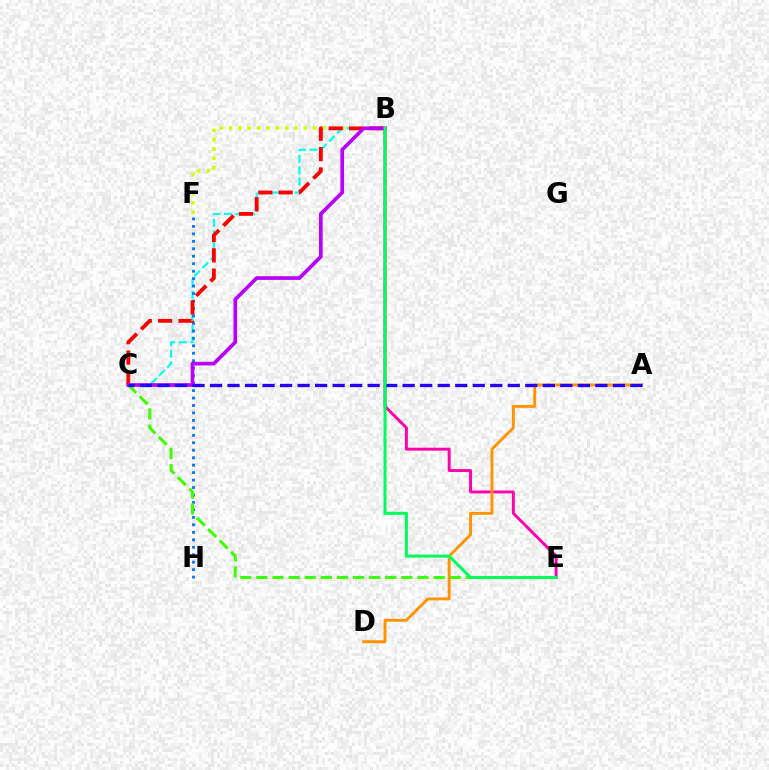{('B', 'C'): [{'color': '#00fff6', 'line_style': 'dashed', 'thickness': 1.56}, {'color': '#ff0000', 'line_style': 'dashed', 'thickness': 2.76}, {'color': '#b900ff', 'line_style': 'solid', 'thickness': 2.64}], ('B', 'F'): [{'color': '#d1ff00', 'line_style': 'dotted', 'thickness': 2.54}], ('F', 'H'): [{'color': '#0074ff', 'line_style': 'dotted', 'thickness': 2.03}], ('C', 'E'): [{'color': '#3dff00', 'line_style': 'dashed', 'thickness': 2.19}], ('B', 'E'): [{'color': '#ff00ac', 'line_style': 'solid', 'thickness': 2.11}, {'color': '#00ff5c', 'line_style': 'solid', 'thickness': 2.19}], ('A', 'D'): [{'color': '#ff9400', 'line_style': 'solid', 'thickness': 2.08}], ('A', 'C'): [{'color': '#2500ff', 'line_style': 'dashed', 'thickness': 2.38}]}